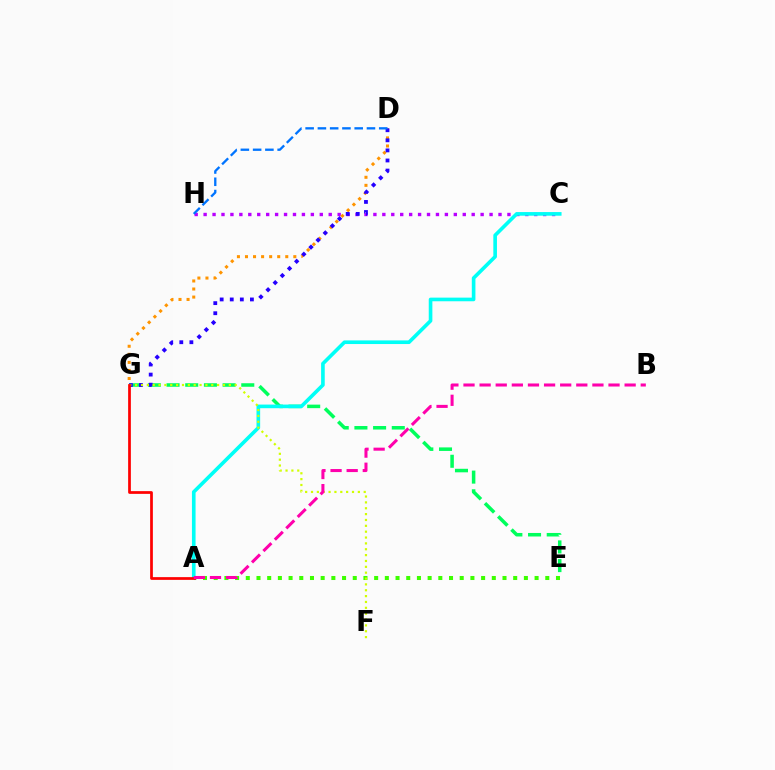{('E', 'G'): [{'color': '#00ff5c', 'line_style': 'dashed', 'thickness': 2.54}], ('C', 'H'): [{'color': '#b900ff', 'line_style': 'dotted', 'thickness': 2.43}], ('D', 'G'): [{'color': '#ff9400', 'line_style': 'dotted', 'thickness': 2.19}, {'color': '#2500ff', 'line_style': 'dotted', 'thickness': 2.74}], ('A', 'C'): [{'color': '#00fff6', 'line_style': 'solid', 'thickness': 2.62}], ('A', 'E'): [{'color': '#3dff00', 'line_style': 'dotted', 'thickness': 2.91}], ('F', 'G'): [{'color': '#d1ff00', 'line_style': 'dotted', 'thickness': 1.59}], ('A', 'G'): [{'color': '#ff0000', 'line_style': 'solid', 'thickness': 1.97}], ('D', 'H'): [{'color': '#0074ff', 'line_style': 'dashed', 'thickness': 1.67}], ('A', 'B'): [{'color': '#ff00ac', 'line_style': 'dashed', 'thickness': 2.19}]}